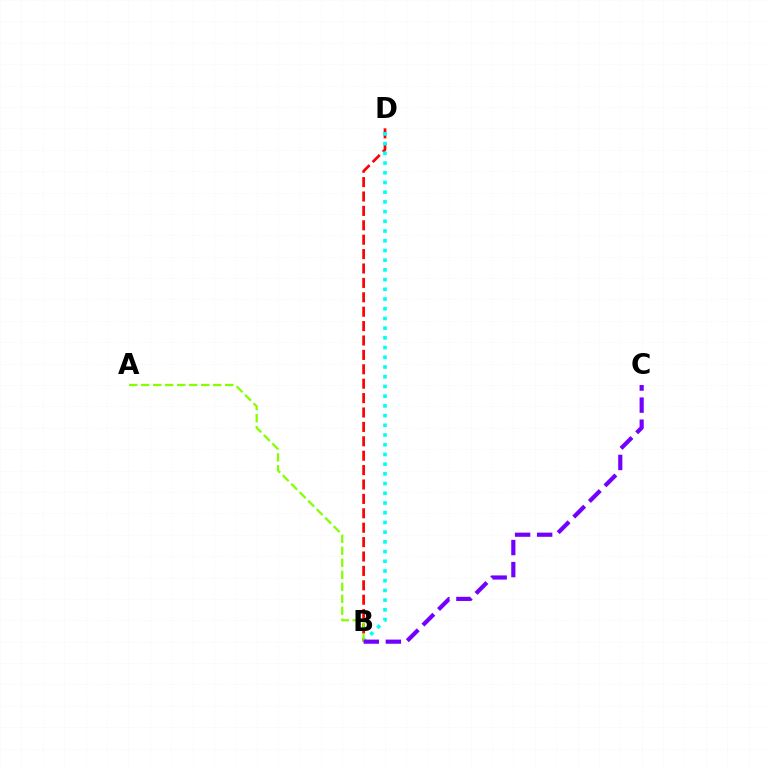{('B', 'D'): [{'color': '#ff0000', 'line_style': 'dashed', 'thickness': 1.96}, {'color': '#00fff6', 'line_style': 'dotted', 'thickness': 2.64}], ('A', 'B'): [{'color': '#84ff00', 'line_style': 'dashed', 'thickness': 1.63}], ('B', 'C'): [{'color': '#7200ff', 'line_style': 'dashed', 'thickness': 3.0}]}